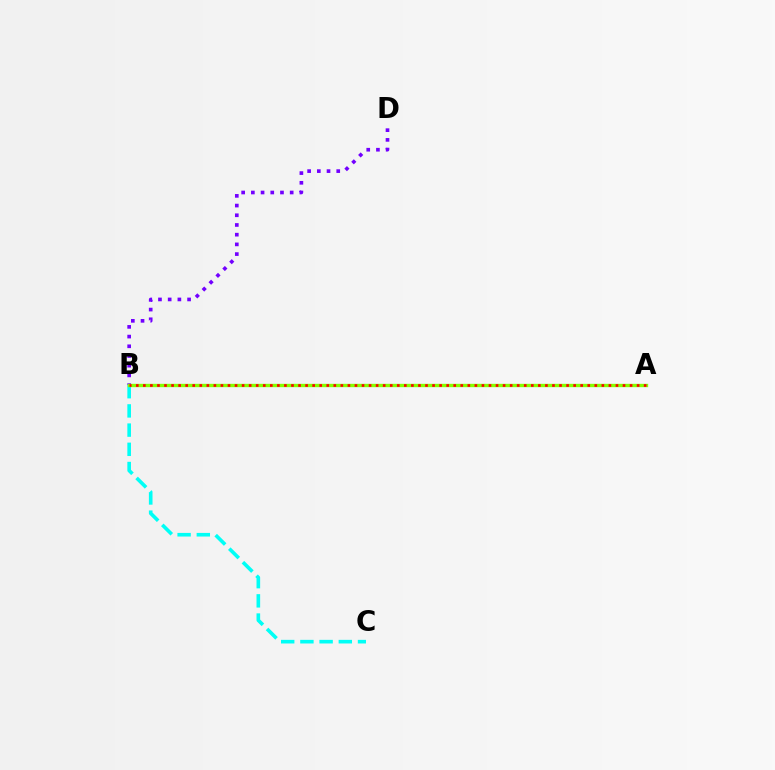{('B', 'D'): [{'color': '#7200ff', 'line_style': 'dotted', 'thickness': 2.64}], ('B', 'C'): [{'color': '#00fff6', 'line_style': 'dashed', 'thickness': 2.61}], ('A', 'B'): [{'color': '#84ff00', 'line_style': 'solid', 'thickness': 2.42}, {'color': '#ff0000', 'line_style': 'dotted', 'thickness': 1.92}]}